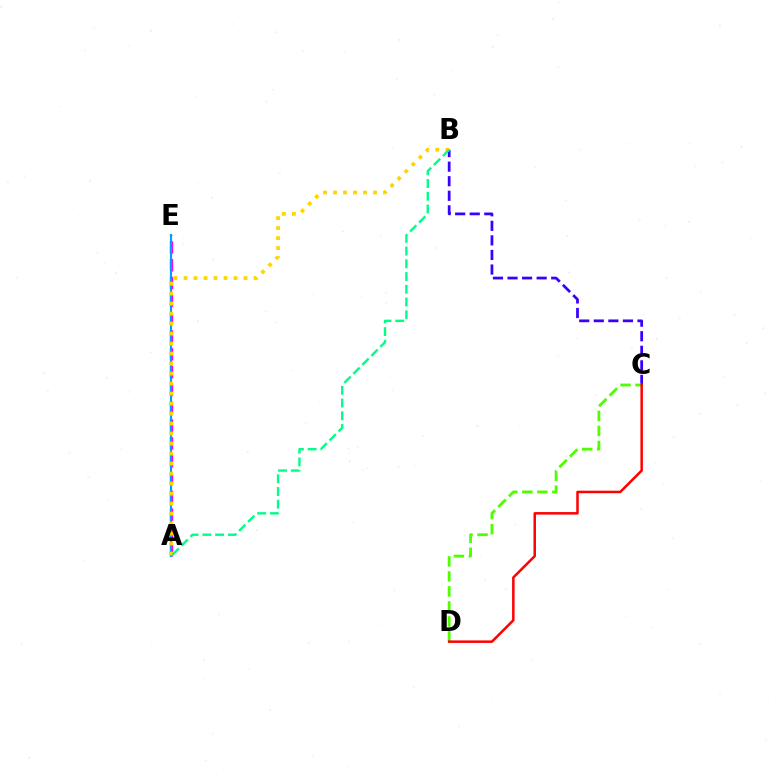{('A', 'E'): [{'color': '#ff00ed', 'line_style': 'dashed', 'thickness': 2.42}, {'color': '#009eff', 'line_style': 'solid', 'thickness': 1.52}], ('B', 'C'): [{'color': '#3700ff', 'line_style': 'dashed', 'thickness': 1.98}], ('A', 'B'): [{'color': '#ffd500', 'line_style': 'dotted', 'thickness': 2.72}, {'color': '#00ff86', 'line_style': 'dashed', 'thickness': 1.73}], ('C', 'D'): [{'color': '#4fff00', 'line_style': 'dashed', 'thickness': 2.04}, {'color': '#ff0000', 'line_style': 'solid', 'thickness': 1.81}]}